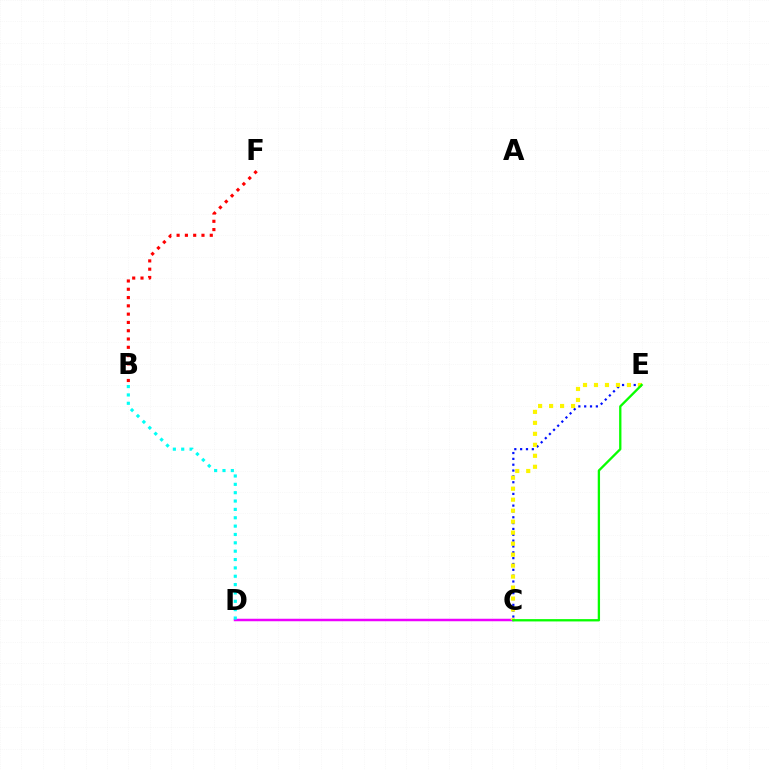{('C', 'D'): [{'color': '#ee00ff', 'line_style': 'solid', 'thickness': 1.8}], ('C', 'E'): [{'color': '#0010ff', 'line_style': 'dotted', 'thickness': 1.59}, {'color': '#fcf500', 'line_style': 'dotted', 'thickness': 2.98}, {'color': '#08ff00', 'line_style': 'solid', 'thickness': 1.66}], ('B', 'F'): [{'color': '#ff0000', 'line_style': 'dotted', 'thickness': 2.25}], ('B', 'D'): [{'color': '#00fff6', 'line_style': 'dotted', 'thickness': 2.27}]}